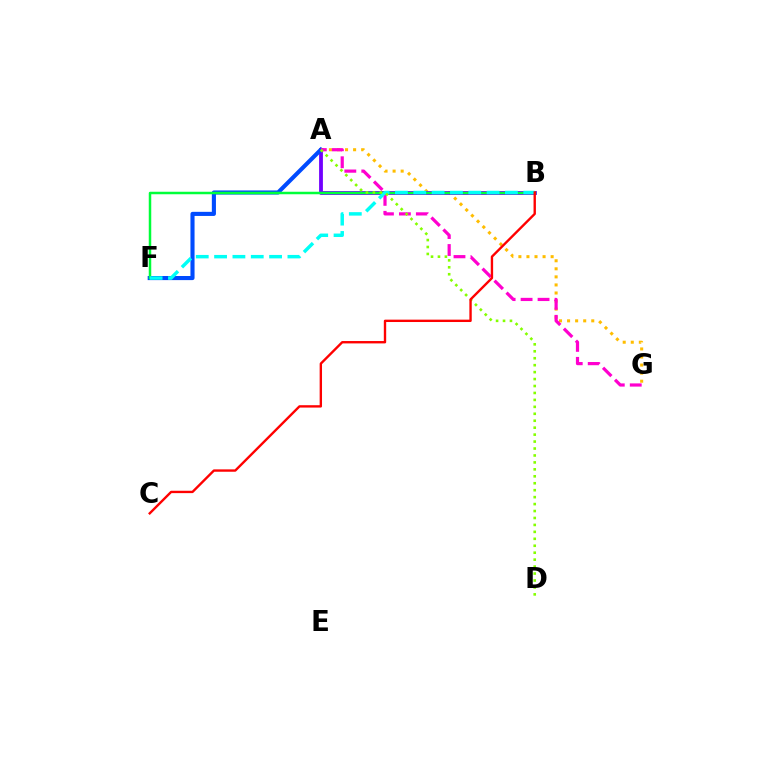{('A', 'G'): [{'color': '#ffbd00', 'line_style': 'dotted', 'thickness': 2.19}, {'color': '#ff00cf', 'line_style': 'dashed', 'thickness': 2.3}], ('A', 'B'): [{'color': '#7200ff', 'line_style': 'solid', 'thickness': 2.74}], ('A', 'F'): [{'color': '#004bff', 'line_style': 'solid', 'thickness': 2.96}], ('B', 'F'): [{'color': '#00ff39', 'line_style': 'solid', 'thickness': 1.8}, {'color': '#00fff6', 'line_style': 'dashed', 'thickness': 2.49}], ('A', 'D'): [{'color': '#84ff00', 'line_style': 'dotted', 'thickness': 1.89}], ('B', 'C'): [{'color': '#ff0000', 'line_style': 'solid', 'thickness': 1.71}]}